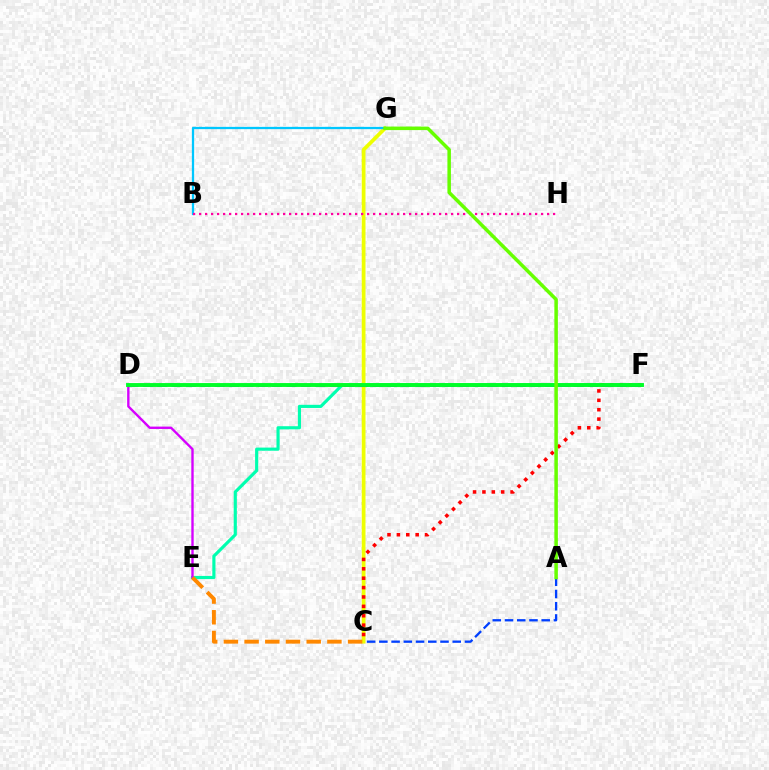{('E', 'F'): [{'color': '#00ffaf', 'line_style': 'solid', 'thickness': 2.27}], ('C', 'G'): [{'color': '#eeff00', 'line_style': 'solid', 'thickness': 2.7}], ('C', 'F'): [{'color': '#ff0000', 'line_style': 'dotted', 'thickness': 2.55}], ('D', 'E'): [{'color': '#d600ff', 'line_style': 'solid', 'thickness': 1.71}], ('D', 'F'): [{'color': '#4f00ff', 'line_style': 'dashed', 'thickness': 1.95}, {'color': '#00ff27', 'line_style': 'solid', 'thickness': 2.8}], ('B', 'G'): [{'color': '#00c7ff', 'line_style': 'solid', 'thickness': 1.63}], ('A', 'C'): [{'color': '#003fff', 'line_style': 'dashed', 'thickness': 1.66}], ('B', 'H'): [{'color': '#ff00a0', 'line_style': 'dotted', 'thickness': 1.63}], ('C', 'E'): [{'color': '#ff8800', 'line_style': 'dashed', 'thickness': 2.81}], ('A', 'G'): [{'color': '#66ff00', 'line_style': 'solid', 'thickness': 2.53}]}